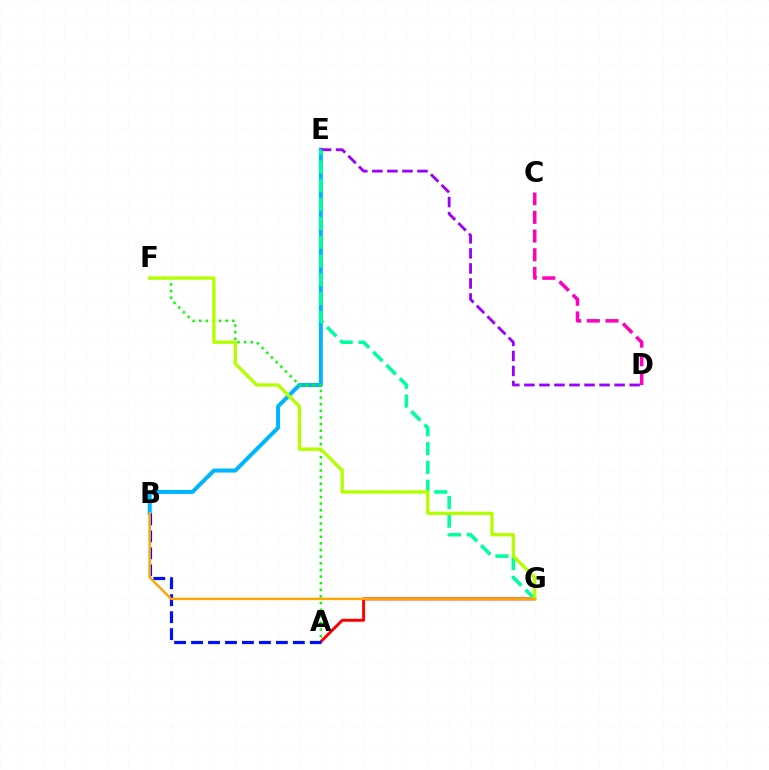{('B', 'E'): [{'color': '#00b5ff', 'line_style': 'solid', 'thickness': 2.88}], ('A', 'F'): [{'color': '#08ff00', 'line_style': 'dotted', 'thickness': 1.8}], ('D', 'E'): [{'color': '#9b00ff', 'line_style': 'dashed', 'thickness': 2.04}], ('A', 'G'): [{'color': '#ff0000', 'line_style': 'solid', 'thickness': 2.12}], ('E', 'G'): [{'color': '#00ff9d', 'line_style': 'dashed', 'thickness': 2.55}], ('A', 'B'): [{'color': '#0010ff', 'line_style': 'dashed', 'thickness': 2.3}], ('C', 'D'): [{'color': '#ff00bd', 'line_style': 'dashed', 'thickness': 2.54}], ('F', 'G'): [{'color': '#b3ff00', 'line_style': 'solid', 'thickness': 2.4}], ('B', 'G'): [{'color': '#ffa500', 'line_style': 'solid', 'thickness': 1.75}]}